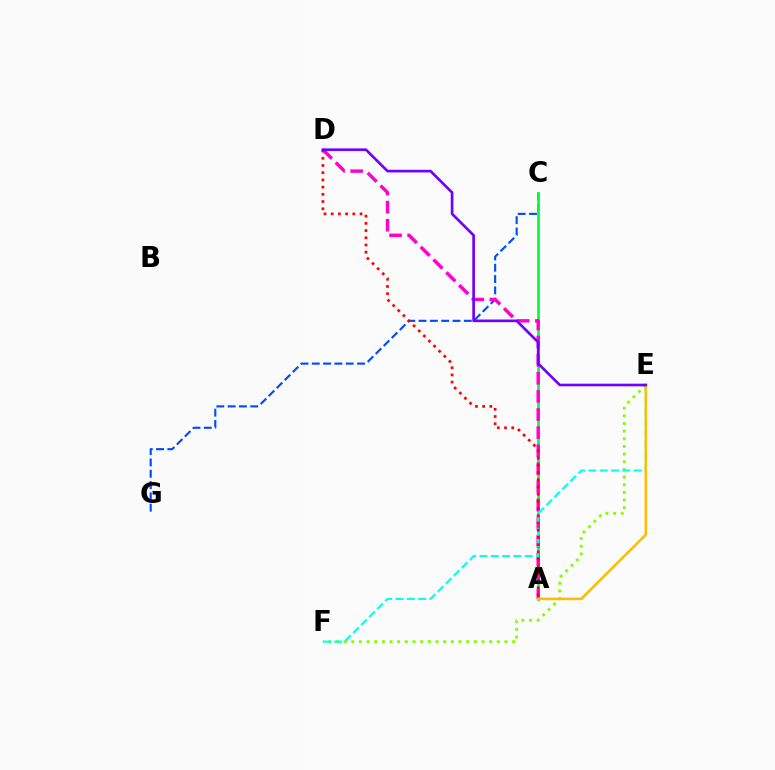{('C', 'G'): [{'color': '#004bff', 'line_style': 'dashed', 'thickness': 1.54}], ('E', 'F'): [{'color': '#84ff00', 'line_style': 'dotted', 'thickness': 2.08}, {'color': '#00fff6', 'line_style': 'dashed', 'thickness': 1.53}], ('A', 'C'): [{'color': '#00ff39', 'line_style': 'solid', 'thickness': 1.96}], ('A', 'D'): [{'color': '#ff00cf', 'line_style': 'dashed', 'thickness': 2.46}, {'color': '#ff0000', 'line_style': 'dotted', 'thickness': 1.96}], ('A', 'E'): [{'color': '#ffbd00', 'line_style': 'solid', 'thickness': 1.83}], ('D', 'E'): [{'color': '#7200ff', 'line_style': 'solid', 'thickness': 1.91}]}